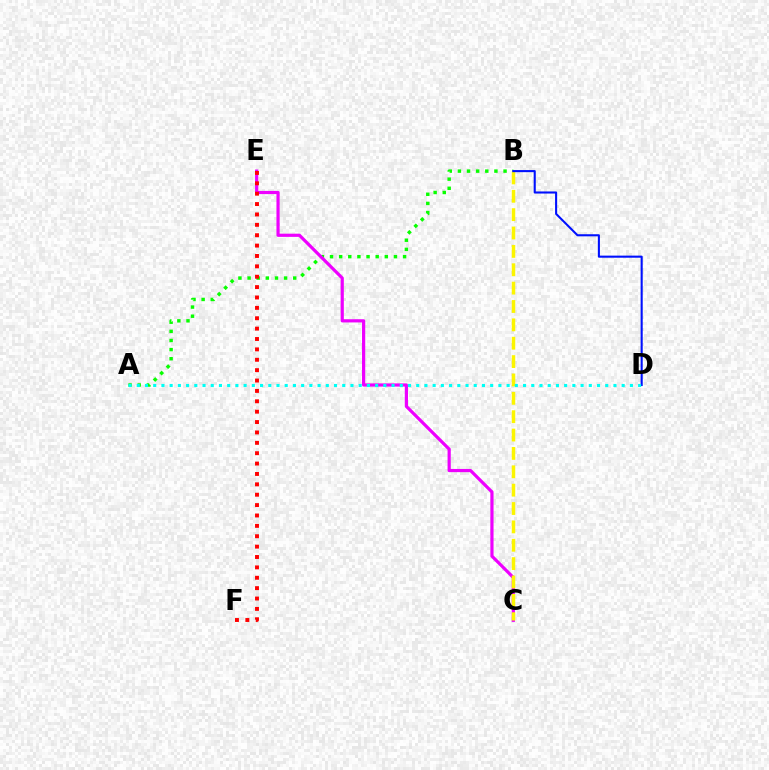{('A', 'B'): [{'color': '#08ff00', 'line_style': 'dotted', 'thickness': 2.48}], ('C', 'E'): [{'color': '#ee00ff', 'line_style': 'solid', 'thickness': 2.3}], ('B', 'C'): [{'color': '#fcf500', 'line_style': 'dashed', 'thickness': 2.5}], ('B', 'D'): [{'color': '#0010ff', 'line_style': 'solid', 'thickness': 1.51}], ('E', 'F'): [{'color': '#ff0000', 'line_style': 'dotted', 'thickness': 2.82}], ('A', 'D'): [{'color': '#00fff6', 'line_style': 'dotted', 'thickness': 2.23}]}